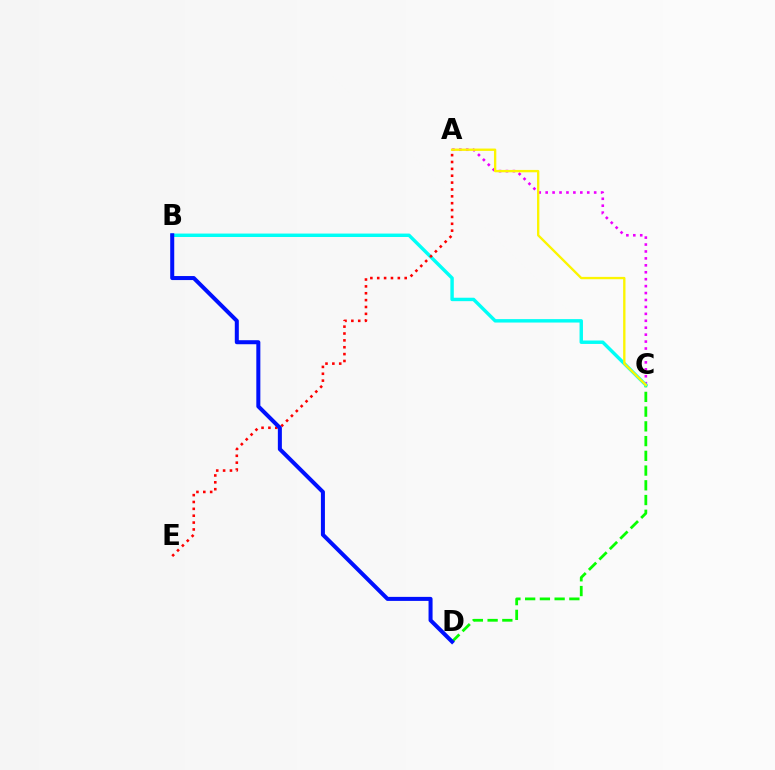{('A', 'C'): [{'color': '#ee00ff', 'line_style': 'dotted', 'thickness': 1.88}, {'color': '#fcf500', 'line_style': 'solid', 'thickness': 1.69}], ('C', 'D'): [{'color': '#08ff00', 'line_style': 'dashed', 'thickness': 2.0}], ('B', 'C'): [{'color': '#00fff6', 'line_style': 'solid', 'thickness': 2.47}], ('A', 'E'): [{'color': '#ff0000', 'line_style': 'dotted', 'thickness': 1.87}], ('B', 'D'): [{'color': '#0010ff', 'line_style': 'solid', 'thickness': 2.9}]}